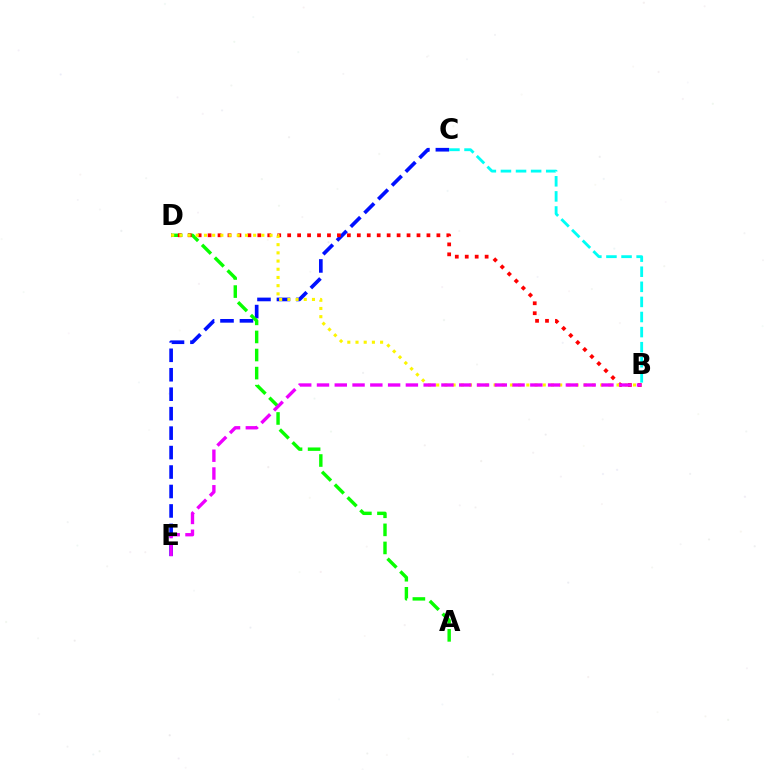{('C', 'E'): [{'color': '#0010ff', 'line_style': 'dashed', 'thickness': 2.64}], ('A', 'D'): [{'color': '#08ff00', 'line_style': 'dashed', 'thickness': 2.46}], ('B', 'D'): [{'color': '#ff0000', 'line_style': 'dotted', 'thickness': 2.7}, {'color': '#fcf500', 'line_style': 'dotted', 'thickness': 2.23}], ('B', 'E'): [{'color': '#ee00ff', 'line_style': 'dashed', 'thickness': 2.42}], ('B', 'C'): [{'color': '#00fff6', 'line_style': 'dashed', 'thickness': 2.05}]}